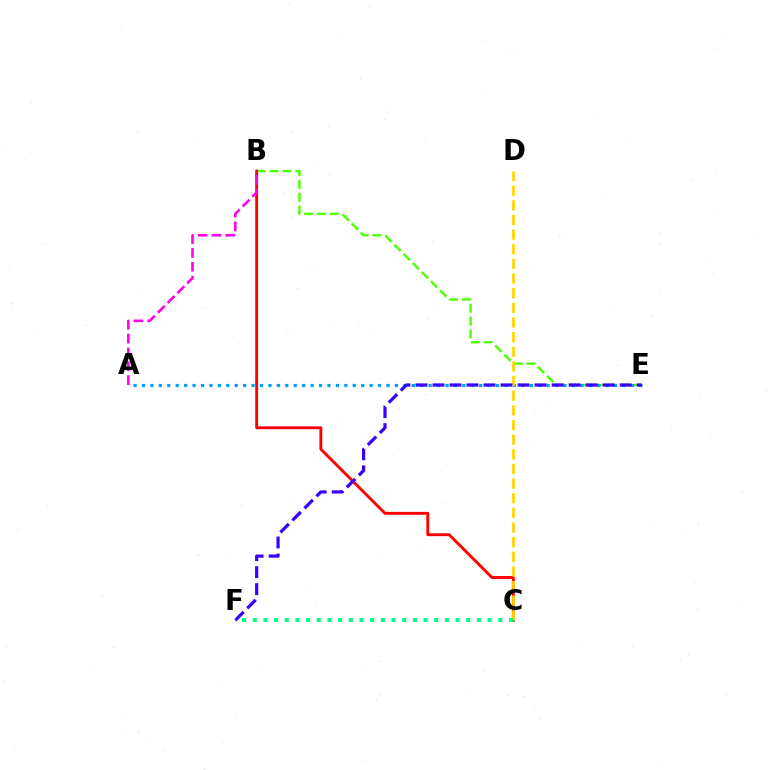{('B', 'E'): [{'color': '#4fff00', 'line_style': 'dashed', 'thickness': 1.75}], ('B', 'C'): [{'color': '#ff0000', 'line_style': 'solid', 'thickness': 2.08}], ('A', 'E'): [{'color': '#009eff', 'line_style': 'dotted', 'thickness': 2.29}], ('C', 'D'): [{'color': '#ffd500', 'line_style': 'dashed', 'thickness': 1.99}], ('E', 'F'): [{'color': '#3700ff', 'line_style': 'dashed', 'thickness': 2.31}], ('A', 'B'): [{'color': '#ff00ed', 'line_style': 'dashed', 'thickness': 1.88}], ('C', 'F'): [{'color': '#00ff86', 'line_style': 'dotted', 'thickness': 2.9}]}